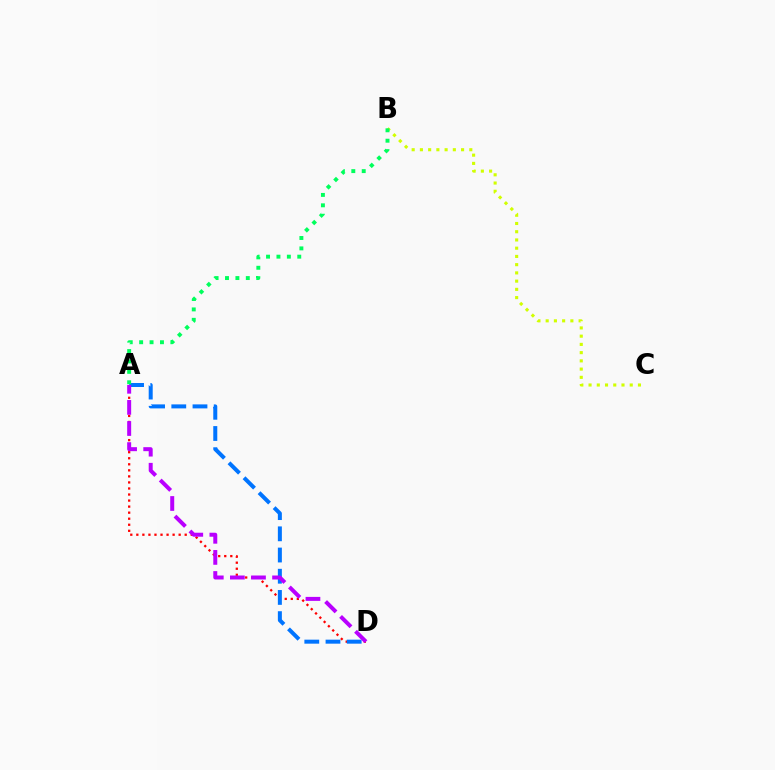{('B', 'C'): [{'color': '#d1ff00', 'line_style': 'dotted', 'thickness': 2.24}], ('A', 'D'): [{'color': '#ff0000', 'line_style': 'dotted', 'thickness': 1.64}, {'color': '#0074ff', 'line_style': 'dashed', 'thickness': 2.88}, {'color': '#b900ff', 'line_style': 'dashed', 'thickness': 2.87}], ('A', 'B'): [{'color': '#00ff5c', 'line_style': 'dotted', 'thickness': 2.83}]}